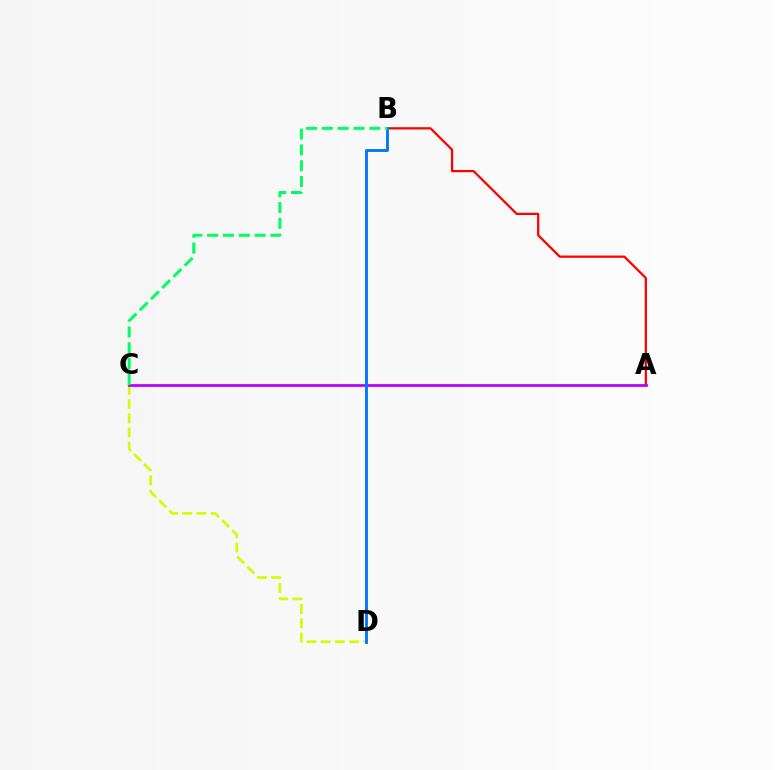{('C', 'D'): [{'color': '#d1ff00', 'line_style': 'dashed', 'thickness': 1.93}], ('A', 'B'): [{'color': '#ff0000', 'line_style': 'solid', 'thickness': 1.62}], ('A', 'C'): [{'color': '#b900ff', 'line_style': 'solid', 'thickness': 1.98}], ('B', 'D'): [{'color': '#0074ff', 'line_style': 'solid', 'thickness': 2.05}], ('B', 'C'): [{'color': '#00ff5c', 'line_style': 'dashed', 'thickness': 2.15}]}